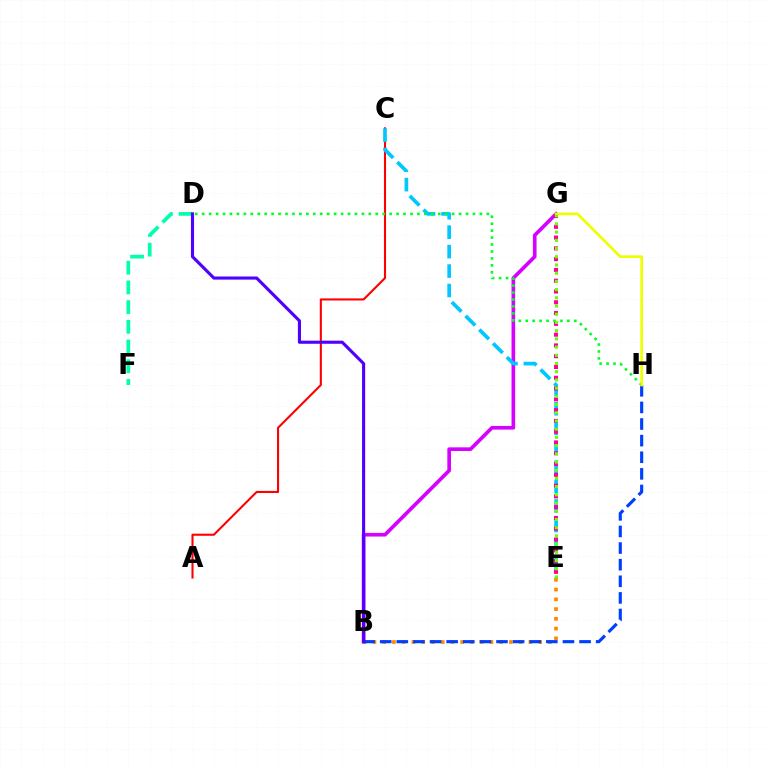{('B', 'G'): [{'color': '#d600ff', 'line_style': 'solid', 'thickness': 2.63}], ('D', 'F'): [{'color': '#00ffaf', 'line_style': 'dashed', 'thickness': 2.68}], ('B', 'E'): [{'color': '#ff8800', 'line_style': 'dotted', 'thickness': 2.65}], ('A', 'C'): [{'color': '#ff0000', 'line_style': 'solid', 'thickness': 1.51}], ('C', 'E'): [{'color': '#00c7ff', 'line_style': 'dashed', 'thickness': 2.64}], ('E', 'G'): [{'color': '#ff00a0', 'line_style': 'dotted', 'thickness': 2.93}, {'color': '#66ff00', 'line_style': 'dotted', 'thickness': 2.23}], ('B', 'H'): [{'color': '#003fff', 'line_style': 'dashed', 'thickness': 2.26}], ('D', 'H'): [{'color': '#00ff27', 'line_style': 'dotted', 'thickness': 1.89}], ('G', 'H'): [{'color': '#eeff00', 'line_style': 'solid', 'thickness': 1.93}], ('B', 'D'): [{'color': '#4f00ff', 'line_style': 'solid', 'thickness': 2.24}]}